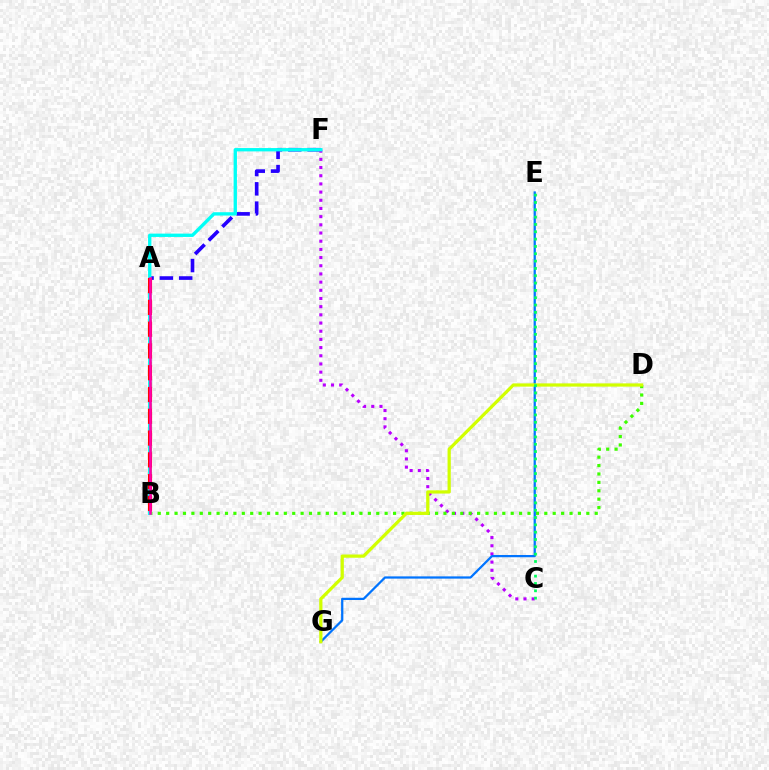{('A', 'F'): [{'color': '#2500ff', 'line_style': 'dashed', 'thickness': 2.62}], ('A', 'B'): [{'color': '#ff9400', 'line_style': 'dashed', 'thickness': 2.84}, {'color': '#ff0000', 'line_style': 'dashed', 'thickness': 2.96}, {'color': '#ff00ac', 'line_style': 'solid', 'thickness': 1.84}], ('C', 'F'): [{'color': '#b900ff', 'line_style': 'dotted', 'thickness': 2.22}], ('B', 'D'): [{'color': '#3dff00', 'line_style': 'dotted', 'thickness': 2.28}], ('B', 'F'): [{'color': '#00fff6', 'line_style': 'solid', 'thickness': 2.4}], ('E', 'G'): [{'color': '#0074ff', 'line_style': 'solid', 'thickness': 1.62}], ('D', 'G'): [{'color': '#d1ff00', 'line_style': 'solid', 'thickness': 2.33}], ('C', 'E'): [{'color': '#00ff5c', 'line_style': 'dotted', 'thickness': 1.99}]}